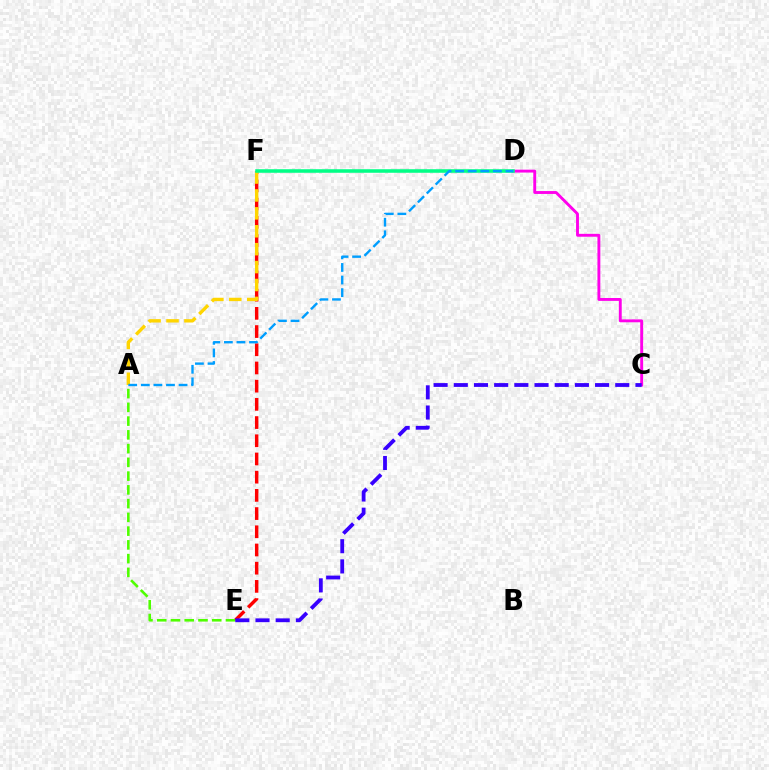{('C', 'D'): [{'color': '#ff00ed', 'line_style': 'solid', 'thickness': 2.08}], ('E', 'F'): [{'color': '#ff0000', 'line_style': 'dashed', 'thickness': 2.47}], ('A', 'F'): [{'color': '#ffd500', 'line_style': 'dashed', 'thickness': 2.43}], ('A', 'E'): [{'color': '#4fff00', 'line_style': 'dashed', 'thickness': 1.87}], ('D', 'F'): [{'color': '#00ff86', 'line_style': 'solid', 'thickness': 2.55}], ('A', 'D'): [{'color': '#009eff', 'line_style': 'dashed', 'thickness': 1.71}], ('C', 'E'): [{'color': '#3700ff', 'line_style': 'dashed', 'thickness': 2.74}]}